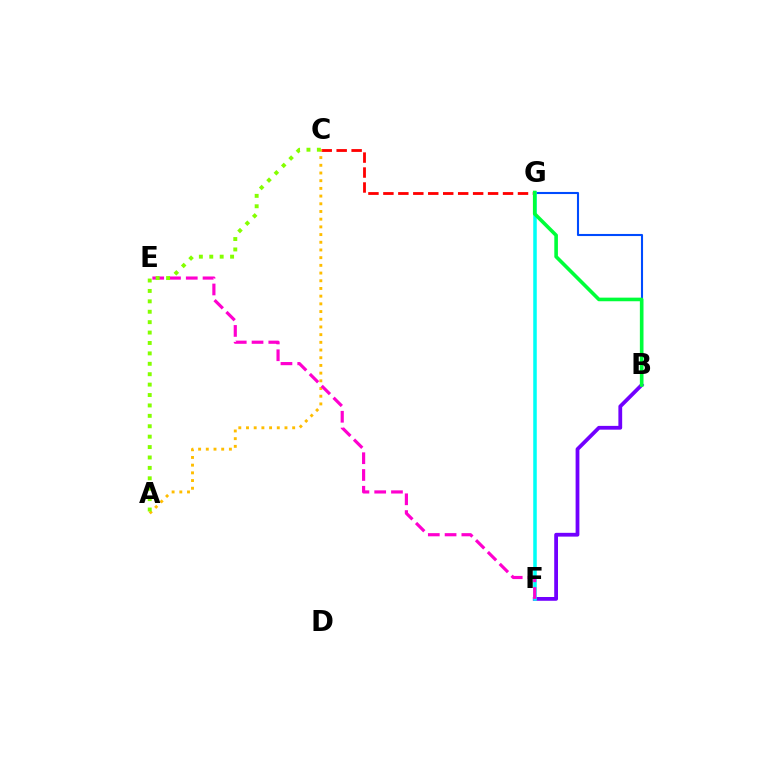{('B', 'F'): [{'color': '#7200ff', 'line_style': 'solid', 'thickness': 2.72}], ('B', 'G'): [{'color': '#004bff', 'line_style': 'solid', 'thickness': 1.51}, {'color': '#00ff39', 'line_style': 'solid', 'thickness': 2.6}], ('F', 'G'): [{'color': '#00fff6', 'line_style': 'solid', 'thickness': 2.54}], ('C', 'G'): [{'color': '#ff0000', 'line_style': 'dashed', 'thickness': 2.03}], ('A', 'C'): [{'color': '#ffbd00', 'line_style': 'dotted', 'thickness': 2.09}, {'color': '#84ff00', 'line_style': 'dotted', 'thickness': 2.83}], ('E', 'F'): [{'color': '#ff00cf', 'line_style': 'dashed', 'thickness': 2.28}]}